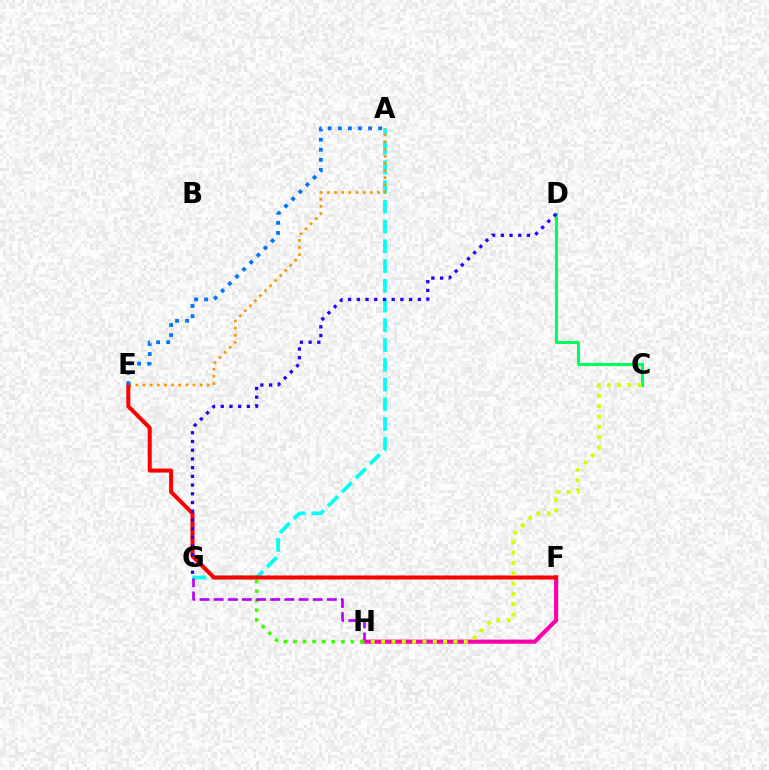{('F', 'H'): [{'color': '#ff00ac', 'line_style': 'solid', 'thickness': 2.98}], ('G', 'H'): [{'color': '#3dff00', 'line_style': 'dotted', 'thickness': 2.59}, {'color': '#b900ff', 'line_style': 'dashed', 'thickness': 1.92}], ('A', 'G'): [{'color': '#00fff6', 'line_style': 'dashed', 'thickness': 2.68}], ('A', 'E'): [{'color': '#ff9400', 'line_style': 'dotted', 'thickness': 1.94}, {'color': '#0074ff', 'line_style': 'dotted', 'thickness': 2.74}], ('C', 'D'): [{'color': '#00ff5c', 'line_style': 'solid', 'thickness': 2.25}], ('E', 'F'): [{'color': '#ff0000', 'line_style': 'solid', 'thickness': 2.91}], ('C', 'H'): [{'color': '#d1ff00', 'line_style': 'dotted', 'thickness': 2.81}], ('D', 'G'): [{'color': '#2500ff', 'line_style': 'dotted', 'thickness': 2.37}]}